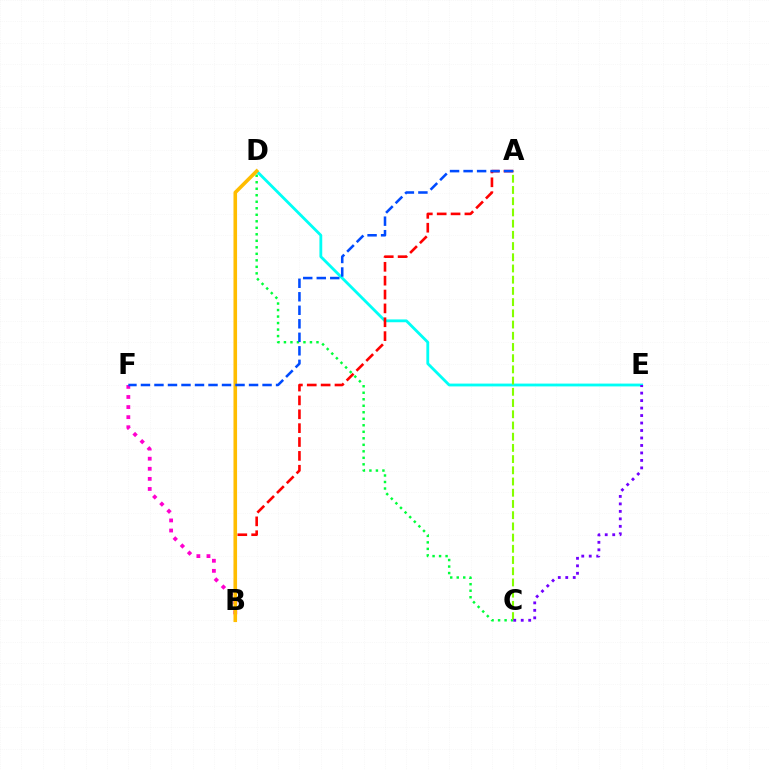{('C', 'D'): [{'color': '#00ff39', 'line_style': 'dotted', 'thickness': 1.77}], ('D', 'E'): [{'color': '#00fff6', 'line_style': 'solid', 'thickness': 2.03}], ('B', 'F'): [{'color': '#ff00cf', 'line_style': 'dotted', 'thickness': 2.74}], ('A', 'C'): [{'color': '#84ff00', 'line_style': 'dashed', 'thickness': 1.52}], ('C', 'E'): [{'color': '#7200ff', 'line_style': 'dotted', 'thickness': 2.03}], ('A', 'B'): [{'color': '#ff0000', 'line_style': 'dashed', 'thickness': 1.88}], ('B', 'D'): [{'color': '#ffbd00', 'line_style': 'solid', 'thickness': 2.59}], ('A', 'F'): [{'color': '#004bff', 'line_style': 'dashed', 'thickness': 1.84}]}